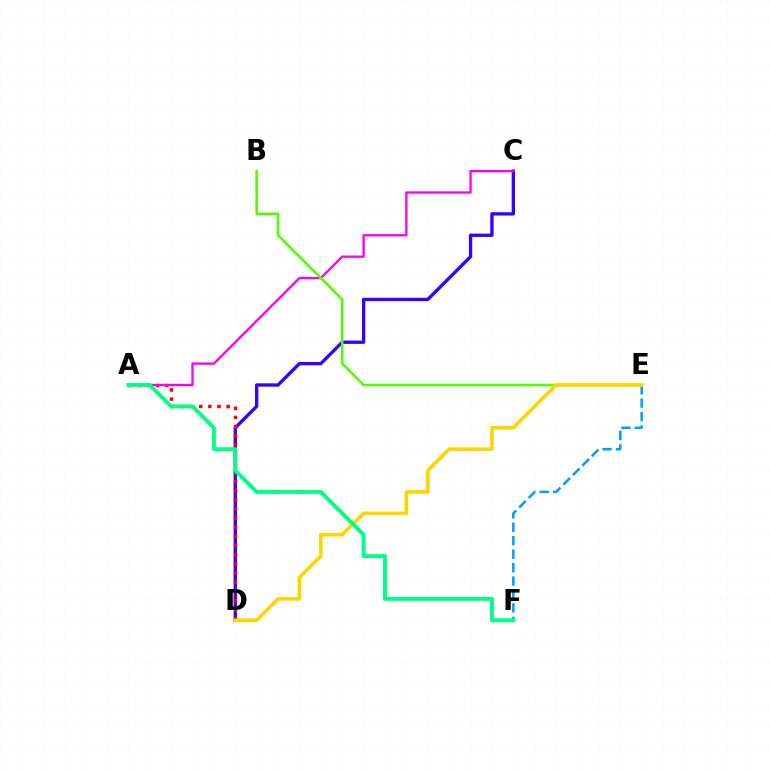{('E', 'F'): [{'color': '#009eff', 'line_style': 'dashed', 'thickness': 1.83}], ('C', 'D'): [{'color': '#3700ff', 'line_style': 'solid', 'thickness': 2.4}], ('A', 'D'): [{'color': '#ff0000', 'line_style': 'dotted', 'thickness': 2.49}], ('A', 'C'): [{'color': '#ff00ed', 'line_style': 'solid', 'thickness': 1.68}], ('B', 'E'): [{'color': '#4fff00', 'line_style': 'solid', 'thickness': 1.83}], ('D', 'E'): [{'color': '#ffd500', 'line_style': 'solid', 'thickness': 2.6}], ('A', 'F'): [{'color': '#00ff86', 'line_style': 'solid', 'thickness': 2.81}]}